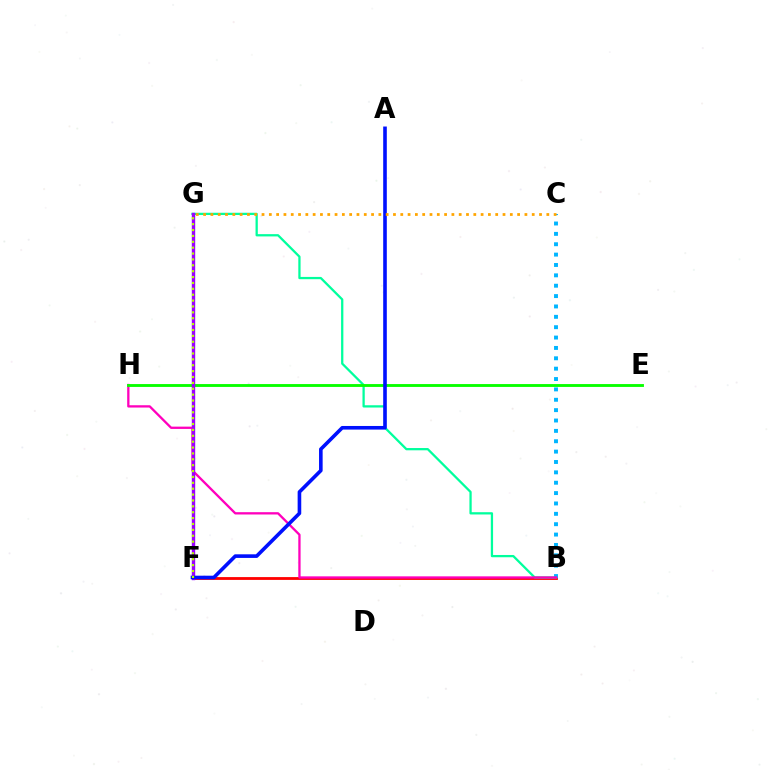{('B', 'F'): [{'color': '#ff0000', 'line_style': 'solid', 'thickness': 2.03}], ('B', 'G'): [{'color': '#00ff9d', 'line_style': 'solid', 'thickness': 1.64}], ('B', 'C'): [{'color': '#00b5ff', 'line_style': 'dotted', 'thickness': 2.82}], ('B', 'H'): [{'color': '#ff00bd', 'line_style': 'solid', 'thickness': 1.66}], ('E', 'H'): [{'color': '#08ff00', 'line_style': 'solid', 'thickness': 2.06}], ('F', 'G'): [{'color': '#9b00ff', 'line_style': 'solid', 'thickness': 2.43}, {'color': '#b3ff00', 'line_style': 'dotted', 'thickness': 1.6}], ('A', 'F'): [{'color': '#0010ff', 'line_style': 'solid', 'thickness': 2.6}], ('C', 'G'): [{'color': '#ffa500', 'line_style': 'dotted', 'thickness': 1.98}]}